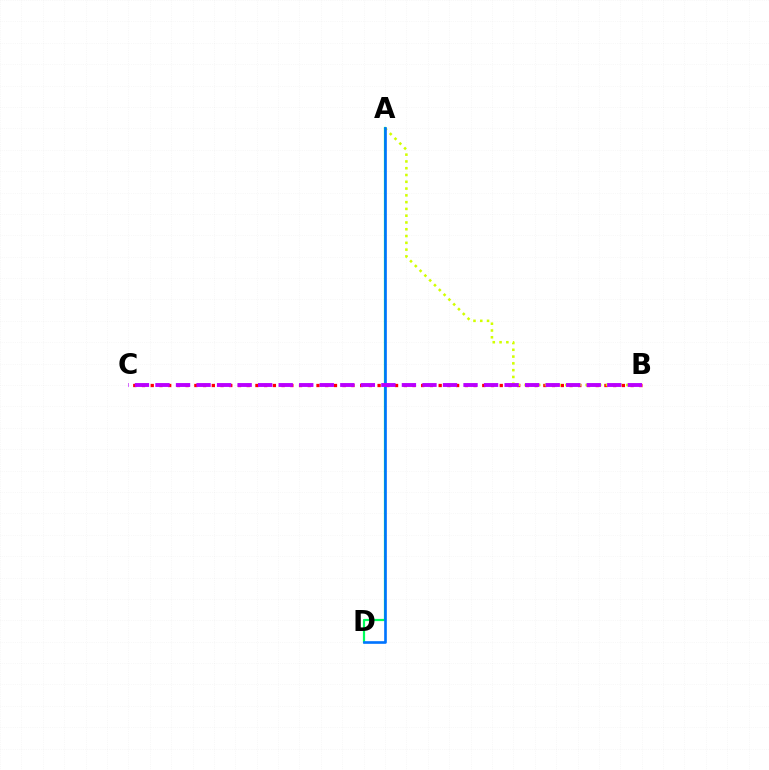{('B', 'C'): [{'color': '#ff0000', 'line_style': 'dotted', 'thickness': 2.37}, {'color': '#b900ff', 'line_style': 'dashed', 'thickness': 2.79}], ('A', 'B'): [{'color': '#d1ff00', 'line_style': 'dotted', 'thickness': 1.84}], ('A', 'D'): [{'color': '#00ff5c', 'line_style': 'solid', 'thickness': 1.59}, {'color': '#0074ff', 'line_style': 'solid', 'thickness': 1.9}]}